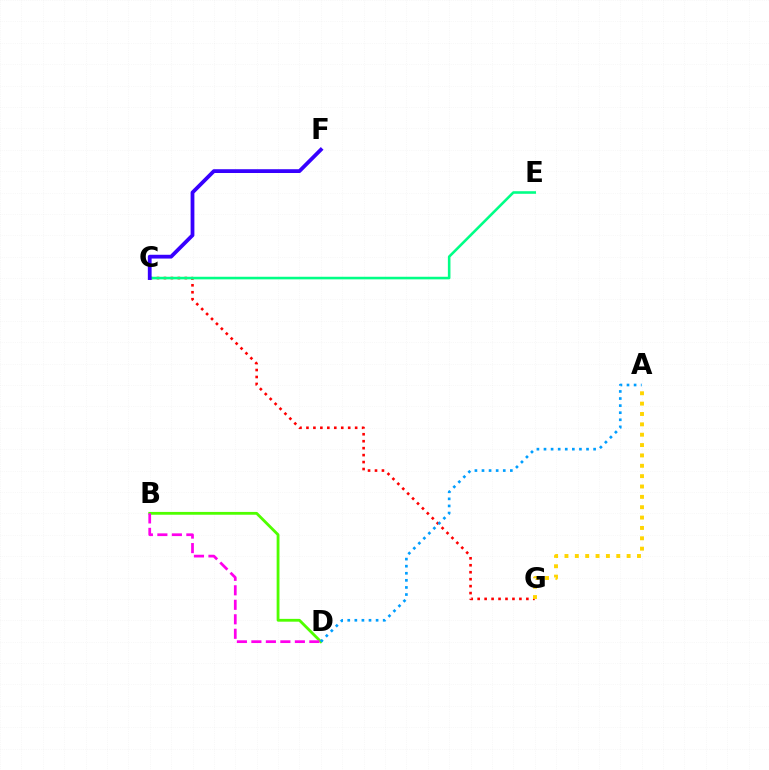{('C', 'G'): [{'color': '#ff0000', 'line_style': 'dotted', 'thickness': 1.89}], ('C', 'E'): [{'color': '#00ff86', 'line_style': 'solid', 'thickness': 1.86}], ('B', 'D'): [{'color': '#4fff00', 'line_style': 'solid', 'thickness': 2.02}, {'color': '#ff00ed', 'line_style': 'dashed', 'thickness': 1.97}], ('A', 'G'): [{'color': '#ffd500', 'line_style': 'dotted', 'thickness': 2.81}], ('C', 'F'): [{'color': '#3700ff', 'line_style': 'solid', 'thickness': 2.72}], ('A', 'D'): [{'color': '#009eff', 'line_style': 'dotted', 'thickness': 1.93}]}